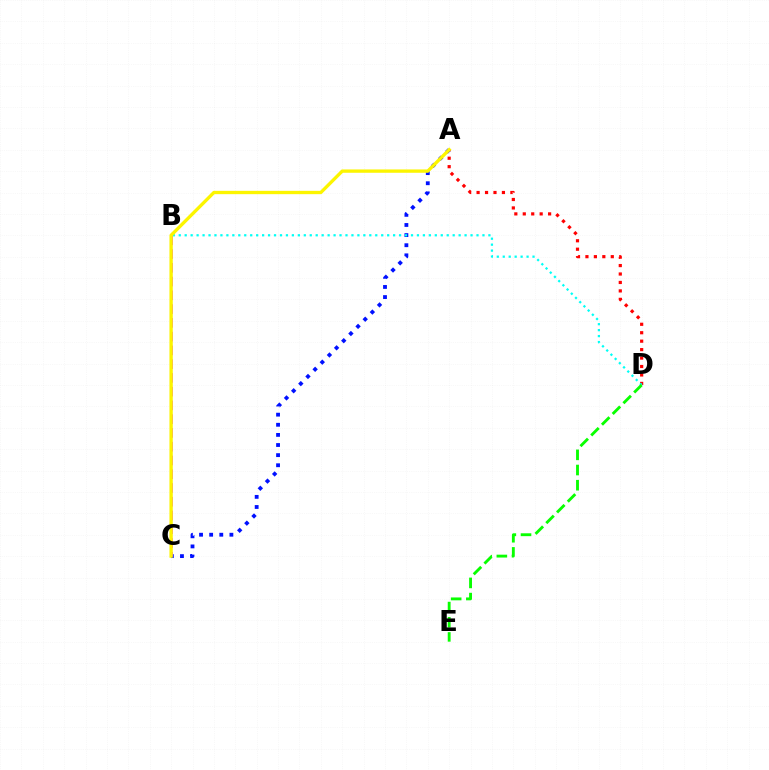{('A', 'D'): [{'color': '#ff0000', 'line_style': 'dotted', 'thickness': 2.29}], ('A', 'C'): [{'color': '#0010ff', 'line_style': 'dotted', 'thickness': 2.75}, {'color': '#fcf500', 'line_style': 'solid', 'thickness': 2.4}], ('B', 'C'): [{'color': '#ee00ff', 'line_style': 'dashed', 'thickness': 1.87}], ('B', 'D'): [{'color': '#00fff6', 'line_style': 'dotted', 'thickness': 1.62}], ('D', 'E'): [{'color': '#08ff00', 'line_style': 'dashed', 'thickness': 2.06}]}